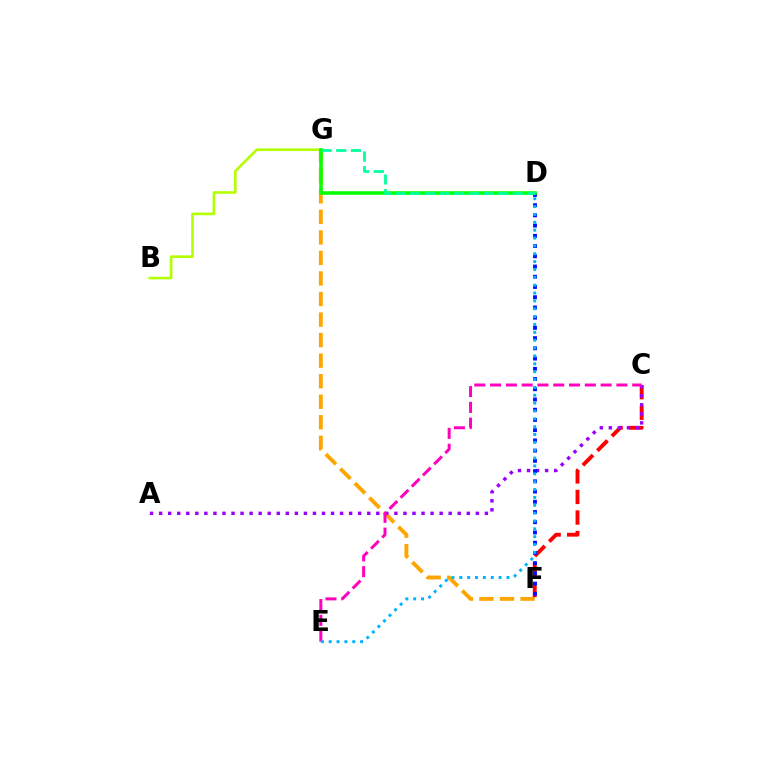{('B', 'G'): [{'color': '#b3ff00', 'line_style': 'solid', 'thickness': 1.89}], ('F', 'G'): [{'color': '#ffa500', 'line_style': 'dashed', 'thickness': 2.79}], ('C', 'F'): [{'color': '#ff0000', 'line_style': 'dashed', 'thickness': 2.79}], ('A', 'C'): [{'color': '#9b00ff', 'line_style': 'dotted', 'thickness': 2.46}], ('D', 'F'): [{'color': '#0010ff', 'line_style': 'dotted', 'thickness': 2.78}], ('C', 'E'): [{'color': '#ff00bd', 'line_style': 'dashed', 'thickness': 2.15}], ('D', 'E'): [{'color': '#00b5ff', 'line_style': 'dotted', 'thickness': 2.14}], ('D', 'G'): [{'color': '#08ff00', 'line_style': 'solid', 'thickness': 2.6}, {'color': '#00ff9d', 'line_style': 'dashed', 'thickness': 1.99}]}